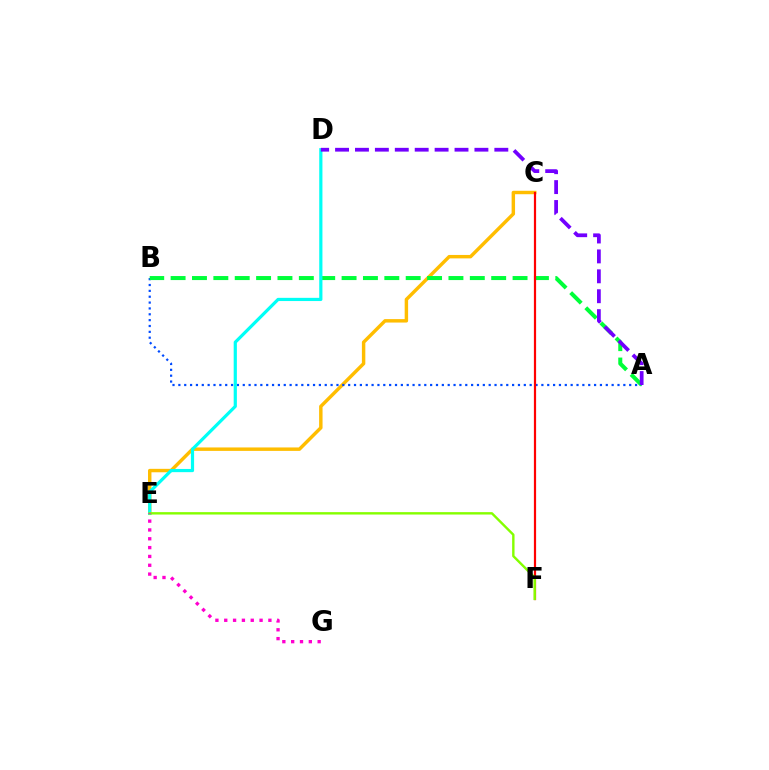{('C', 'E'): [{'color': '#ffbd00', 'line_style': 'solid', 'thickness': 2.48}], ('A', 'B'): [{'color': '#004bff', 'line_style': 'dotted', 'thickness': 1.59}, {'color': '#00ff39', 'line_style': 'dashed', 'thickness': 2.9}], ('C', 'F'): [{'color': '#ff0000', 'line_style': 'solid', 'thickness': 1.59}], ('D', 'E'): [{'color': '#00fff6', 'line_style': 'solid', 'thickness': 2.3}], ('E', 'F'): [{'color': '#84ff00', 'line_style': 'solid', 'thickness': 1.73}], ('E', 'G'): [{'color': '#ff00cf', 'line_style': 'dotted', 'thickness': 2.4}], ('A', 'D'): [{'color': '#7200ff', 'line_style': 'dashed', 'thickness': 2.7}]}